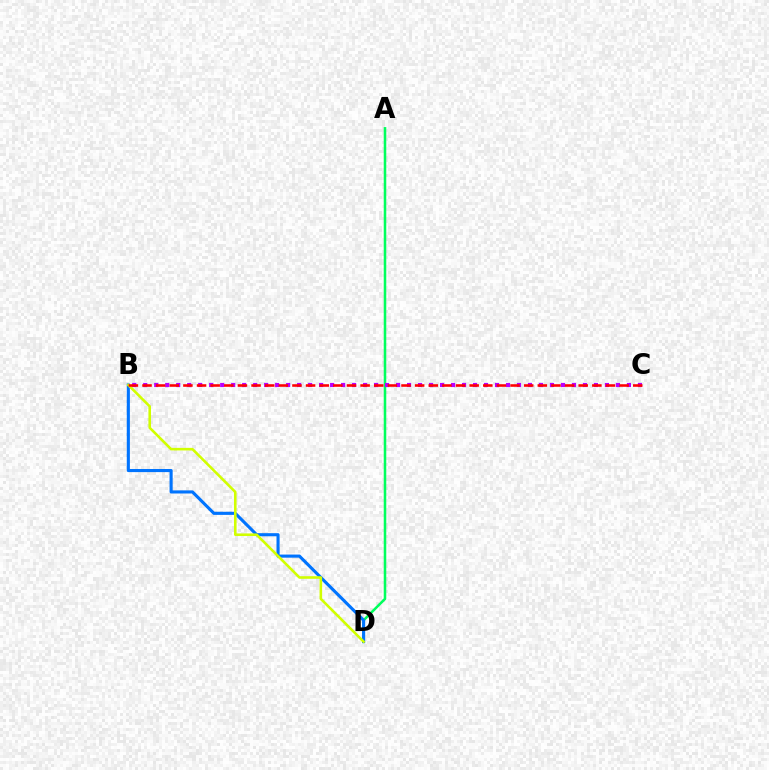{('A', 'D'): [{'color': '#00ff5c', 'line_style': 'solid', 'thickness': 1.83}], ('B', 'C'): [{'color': '#b900ff', 'line_style': 'dotted', 'thickness': 2.99}, {'color': '#ff0000', 'line_style': 'dashed', 'thickness': 1.85}], ('B', 'D'): [{'color': '#0074ff', 'line_style': 'solid', 'thickness': 2.23}, {'color': '#d1ff00', 'line_style': 'solid', 'thickness': 1.87}]}